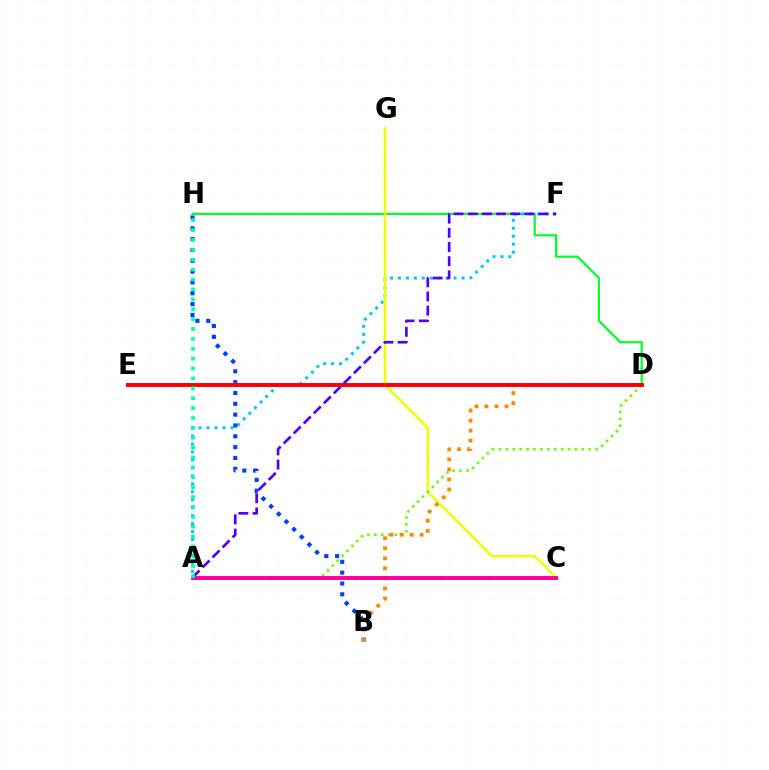{('D', 'H'): [{'color': '#00ff27', 'line_style': 'solid', 'thickness': 1.56}], ('A', 'F'): [{'color': '#00c7ff', 'line_style': 'dotted', 'thickness': 2.16}, {'color': '#4f00ff', 'line_style': 'dashed', 'thickness': 1.93}], ('C', 'G'): [{'color': '#eeff00', 'line_style': 'solid', 'thickness': 1.8}], ('A', 'C'): [{'color': '#d600ff', 'line_style': 'dotted', 'thickness': 2.58}, {'color': '#ff00a0', 'line_style': 'solid', 'thickness': 2.83}], ('B', 'H'): [{'color': '#003fff', 'line_style': 'dotted', 'thickness': 2.94}], ('A', 'D'): [{'color': '#66ff00', 'line_style': 'dotted', 'thickness': 1.88}], ('B', 'D'): [{'color': '#ff8800', 'line_style': 'dotted', 'thickness': 2.73}], ('D', 'E'): [{'color': '#ff0000', 'line_style': 'solid', 'thickness': 2.83}], ('A', 'H'): [{'color': '#00ffaf', 'line_style': 'dotted', 'thickness': 2.69}]}